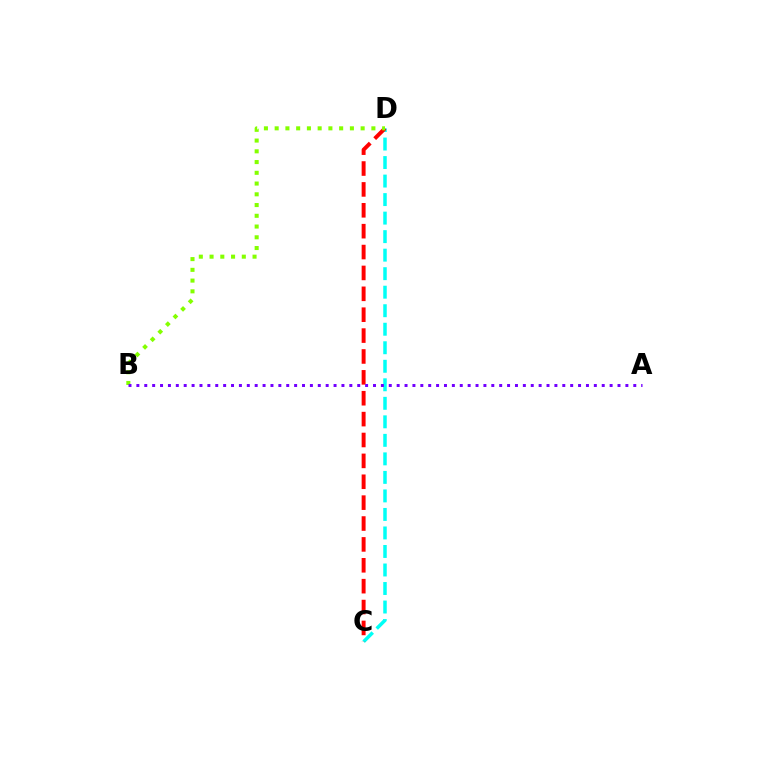{('C', 'D'): [{'color': '#00fff6', 'line_style': 'dashed', 'thickness': 2.52}, {'color': '#ff0000', 'line_style': 'dashed', 'thickness': 2.84}], ('B', 'D'): [{'color': '#84ff00', 'line_style': 'dotted', 'thickness': 2.92}], ('A', 'B'): [{'color': '#7200ff', 'line_style': 'dotted', 'thickness': 2.14}]}